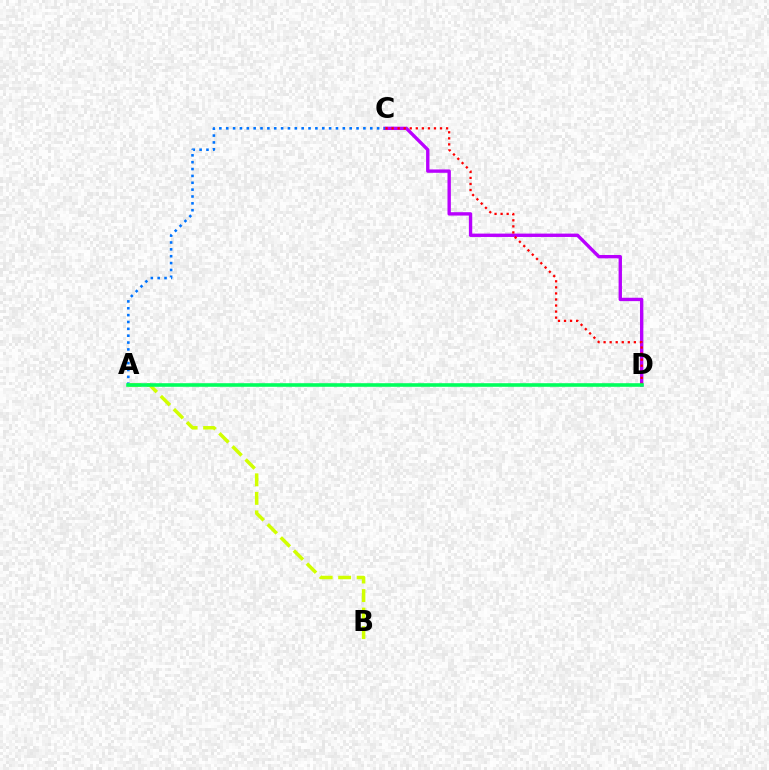{('C', 'D'): [{'color': '#b900ff', 'line_style': 'solid', 'thickness': 2.42}, {'color': '#ff0000', 'line_style': 'dotted', 'thickness': 1.64}], ('A', 'C'): [{'color': '#0074ff', 'line_style': 'dotted', 'thickness': 1.86}], ('A', 'B'): [{'color': '#d1ff00', 'line_style': 'dashed', 'thickness': 2.51}], ('A', 'D'): [{'color': '#00ff5c', 'line_style': 'solid', 'thickness': 2.59}]}